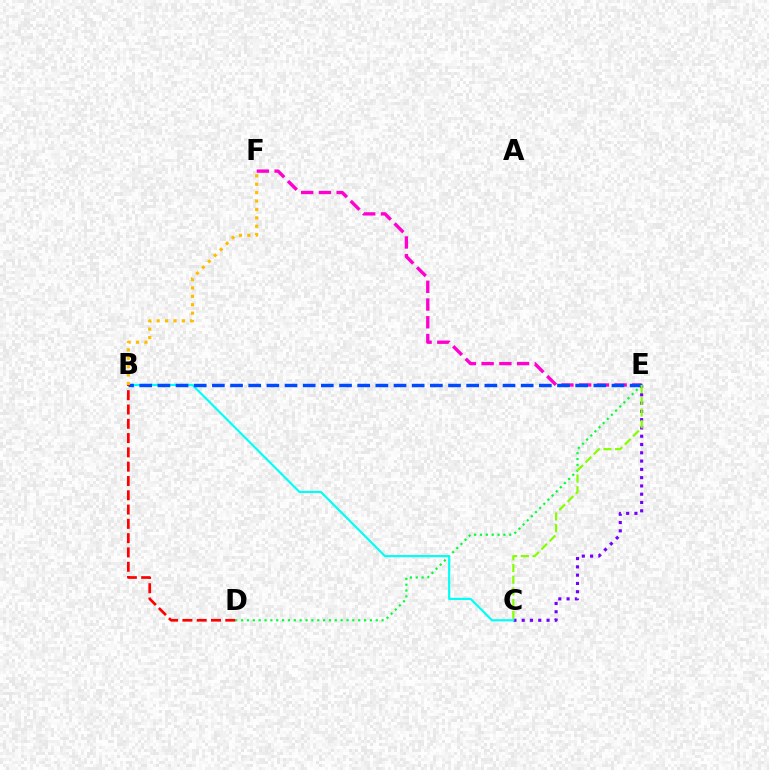{('E', 'F'): [{'color': '#ff00cf', 'line_style': 'dashed', 'thickness': 2.41}], ('D', 'E'): [{'color': '#00ff39', 'line_style': 'dotted', 'thickness': 1.59}], ('C', 'E'): [{'color': '#7200ff', 'line_style': 'dotted', 'thickness': 2.25}, {'color': '#84ff00', 'line_style': 'dashed', 'thickness': 1.59}], ('B', 'C'): [{'color': '#00fff6', 'line_style': 'solid', 'thickness': 1.56}], ('B', 'E'): [{'color': '#004bff', 'line_style': 'dashed', 'thickness': 2.47}], ('B', 'D'): [{'color': '#ff0000', 'line_style': 'dashed', 'thickness': 1.94}], ('B', 'F'): [{'color': '#ffbd00', 'line_style': 'dotted', 'thickness': 2.28}]}